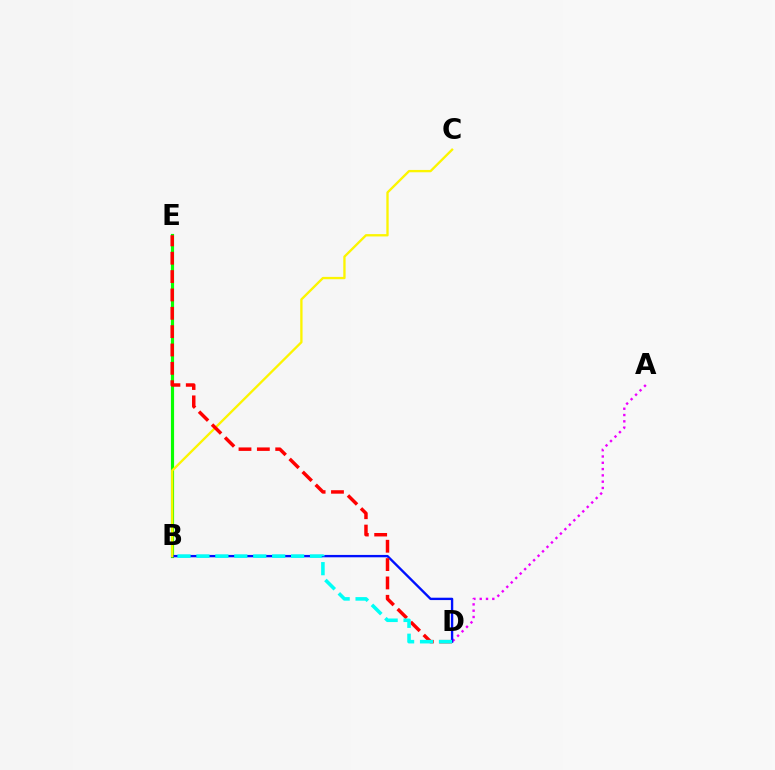{('B', 'E'): [{'color': '#08ff00', 'line_style': 'solid', 'thickness': 2.28}], ('A', 'D'): [{'color': '#ee00ff', 'line_style': 'dotted', 'thickness': 1.71}], ('B', 'D'): [{'color': '#0010ff', 'line_style': 'solid', 'thickness': 1.7}, {'color': '#00fff6', 'line_style': 'dashed', 'thickness': 2.57}], ('B', 'C'): [{'color': '#fcf500', 'line_style': 'solid', 'thickness': 1.68}], ('D', 'E'): [{'color': '#ff0000', 'line_style': 'dashed', 'thickness': 2.49}]}